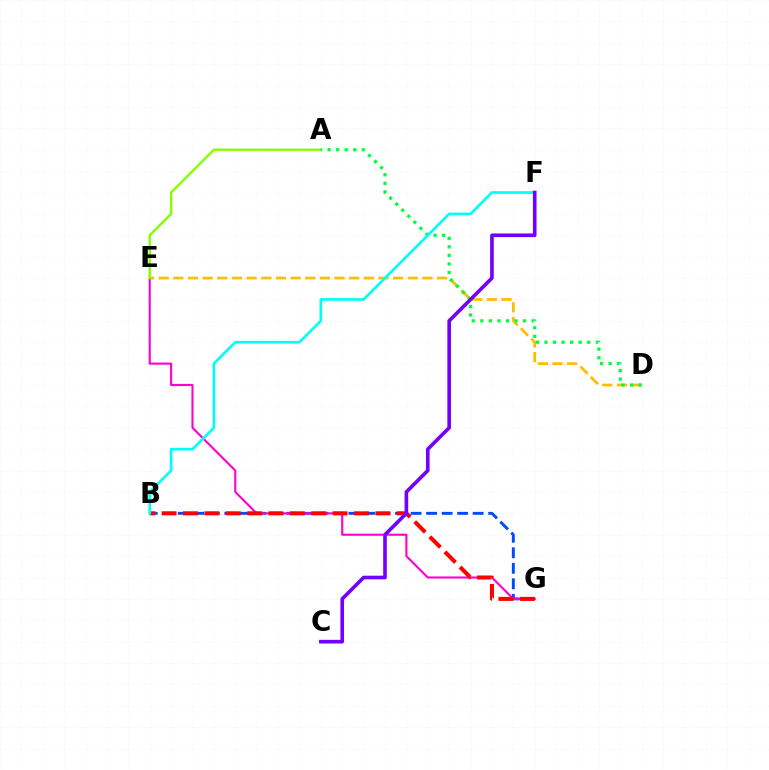{('B', 'G'): [{'color': '#004bff', 'line_style': 'dashed', 'thickness': 2.11}, {'color': '#ff0000', 'line_style': 'dashed', 'thickness': 2.9}], ('D', 'E'): [{'color': '#ffbd00', 'line_style': 'dashed', 'thickness': 1.99}], ('E', 'G'): [{'color': '#ff00cf', 'line_style': 'solid', 'thickness': 1.52}], ('A', 'E'): [{'color': '#84ff00', 'line_style': 'solid', 'thickness': 1.71}], ('A', 'D'): [{'color': '#00ff39', 'line_style': 'dotted', 'thickness': 2.32}], ('B', 'F'): [{'color': '#00fff6', 'line_style': 'solid', 'thickness': 1.91}], ('C', 'F'): [{'color': '#7200ff', 'line_style': 'solid', 'thickness': 2.61}]}